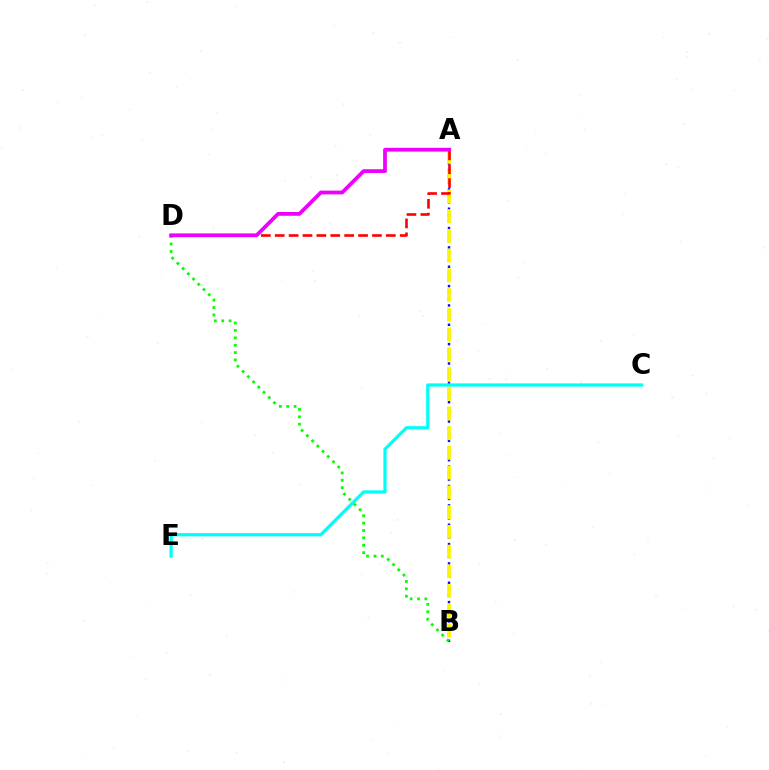{('A', 'B'): [{'color': '#0010ff', 'line_style': 'dotted', 'thickness': 1.75}, {'color': '#fcf500', 'line_style': 'dashed', 'thickness': 2.68}], ('A', 'D'): [{'color': '#ff0000', 'line_style': 'dashed', 'thickness': 1.89}, {'color': '#ee00ff', 'line_style': 'solid', 'thickness': 2.72}], ('C', 'E'): [{'color': '#00fff6', 'line_style': 'solid', 'thickness': 2.34}], ('B', 'D'): [{'color': '#08ff00', 'line_style': 'dotted', 'thickness': 2.01}]}